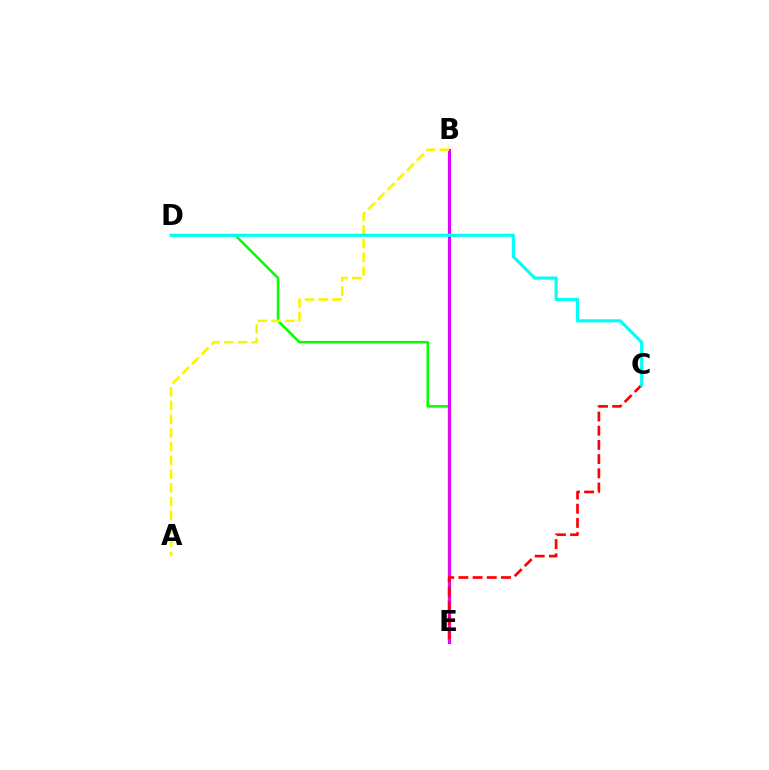{('B', 'E'): [{'color': '#0010ff', 'line_style': 'solid', 'thickness': 2.24}, {'color': '#ee00ff', 'line_style': 'solid', 'thickness': 2.06}], ('D', 'E'): [{'color': '#08ff00', 'line_style': 'solid', 'thickness': 1.85}], ('C', 'E'): [{'color': '#ff0000', 'line_style': 'dashed', 'thickness': 1.93}], ('A', 'B'): [{'color': '#fcf500', 'line_style': 'dashed', 'thickness': 1.86}], ('C', 'D'): [{'color': '#00fff6', 'line_style': 'solid', 'thickness': 2.25}]}